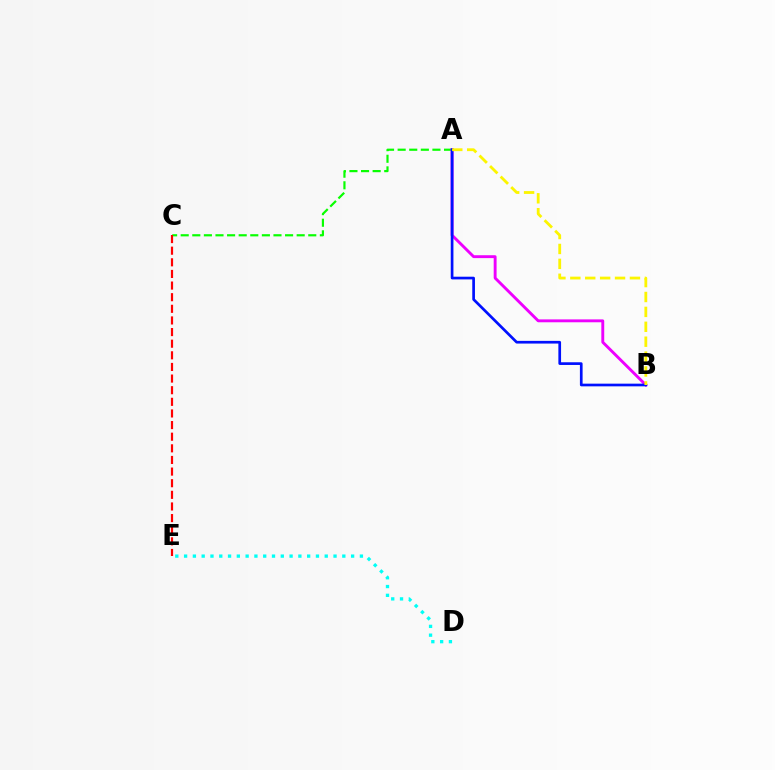{('A', 'C'): [{'color': '#08ff00', 'line_style': 'dashed', 'thickness': 1.58}], ('A', 'B'): [{'color': '#ee00ff', 'line_style': 'solid', 'thickness': 2.08}, {'color': '#0010ff', 'line_style': 'solid', 'thickness': 1.94}, {'color': '#fcf500', 'line_style': 'dashed', 'thickness': 2.02}], ('D', 'E'): [{'color': '#00fff6', 'line_style': 'dotted', 'thickness': 2.39}], ('C', 'E'): [{'color': '#ff0000', 'line_style': 'dashed', 'thickness': 1.58}]}